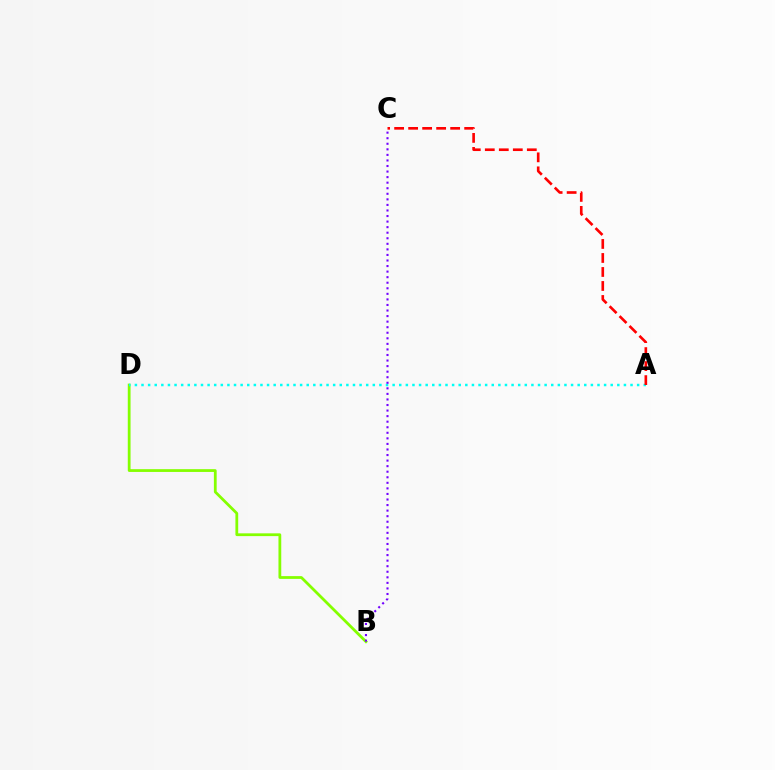{('B', 'D'): [{'color': '#84ff00', 'line_style': 'solid', 'thickness': 2.0}], ('A', 'D'): [{'color': '#00fff6', 'line_style': 'dotted', 'thickness': 1.8}], ('A', 'C'): [{'color': '#ff0000', 'line_style': 'dashed', 'thickness': 1.9}], ('B', 'C'): [{'color': '#7200ff', 'line_style': 'dotted', 'thickness': 1.51}]}